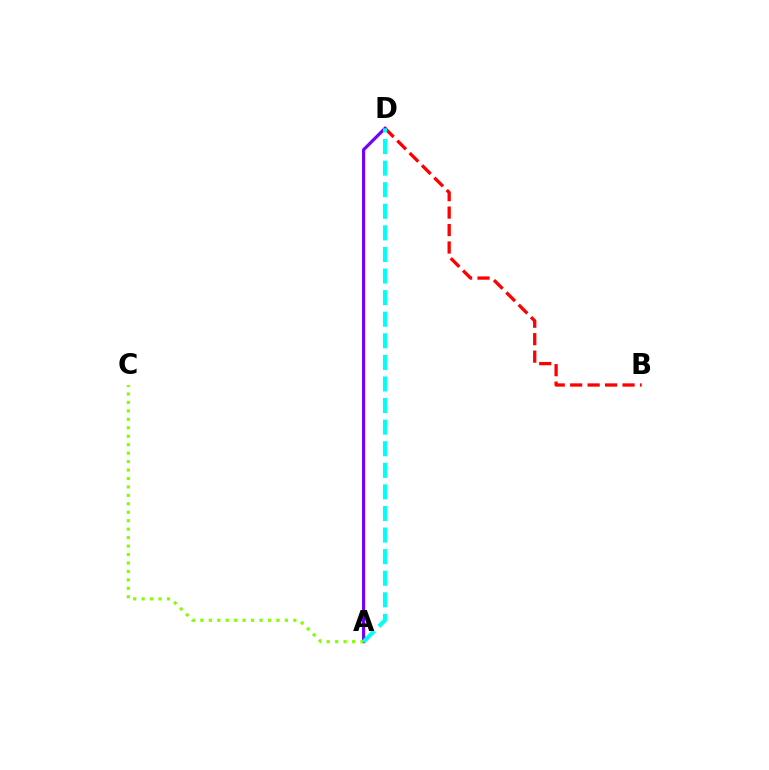{('B', 'D'): [{'color': '#ff0000', 'line_style': 'dashed', 'thickness': 2.37}], ('A', 'D'): [{'color': '#7200ff', 'line_style': 'solid', 'thickness': 2.28}, {'color': '#00fff6', 'line_style': 'dashed', 'thickness': 2.93}], ('A', 'C'): [{'color': '#84ff00', 'line_style': 'dotted', 'thickness': 2.3}]}